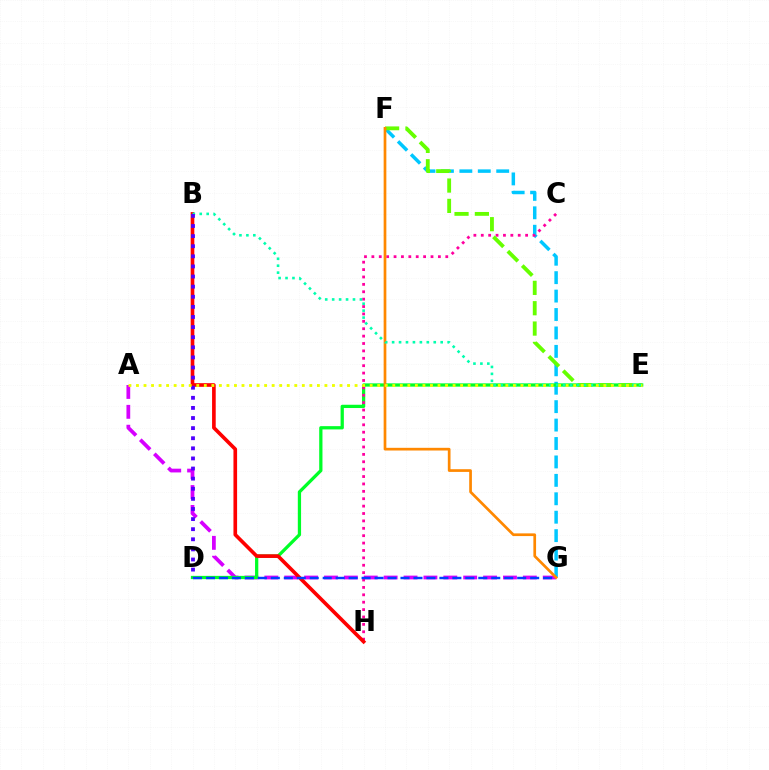{('F', 'G'): [{'color': '#00c7ff', 'line_style': 'dashed', 'thickness': 2.5}, {'color': '#ff8800', 'line_style': 'solid', 'thickness': 1.94}], ('A', 'G'): [{'color': '#d600ff', 'line_style': 'dashed', 'thickness': 2.7}], ('D', 'E'): [{'color': '#00ff27', 'line_style': 'solid', 'thickness': 2.35}], ('C', 'H'): [{'color': '#ff00a0', 'line_style': 'dotted', 'thickness': 2.01}], ('B', 'H'): [{'color': '#ff0000', 'line_style': 'solid', 'thickness': 2.63}], ('E', 'F'): [{'color': '#66ff00', 'line_style': 'dashed', 'thickness': 2.76}], ('D', 'G'): [{'color': '#003fff', 'line_style': 'dashed', 'thickness': 1.76}], ('B', 'E'): [{'color': '#00ffaf', 'line_style': 'dotted', 'thickness': 1.89}], ('B', 'D'): [{'color': '#4f00ff', 'line_style': 'dotted', 'thickness': 2.75}], ('A', 'E'): [{'color': '#eeff00', 'line_style': 'dotted', 'thickness': 2.05}]}